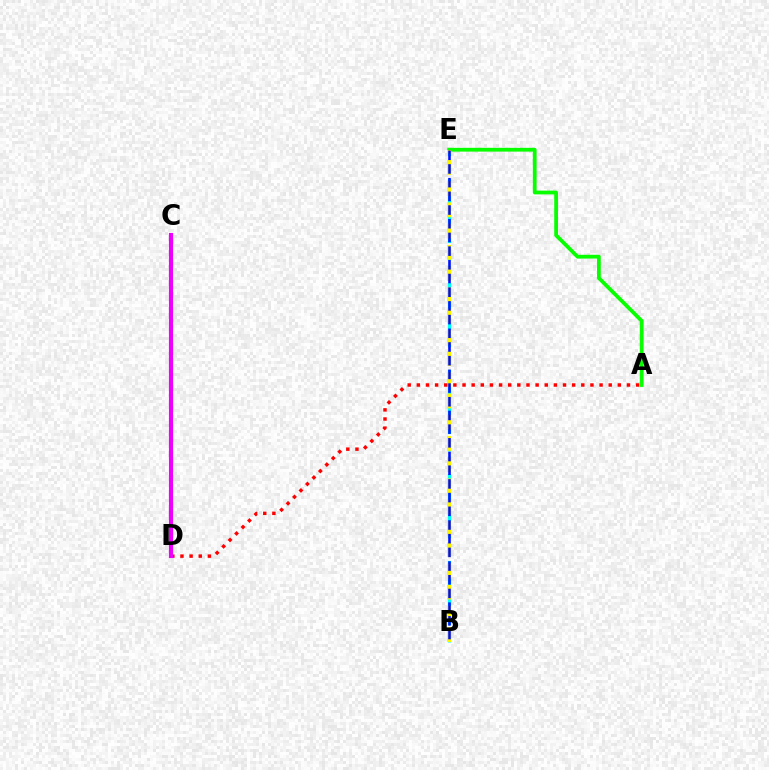{('B', 'E'): [{'color': '#00fff6', 'line_style': 'dashed', 'thickness': 2.36}, {'color': '#fcf500', 'line_style': 'dashed', 'thickness': 2.89}, {'color': '#0010ff', 'line_style': 'dashed', 'thickness': 1.86}], ('A', 'E'): [{'color': '#08ff00', 'line_style': 'solid', 'thickness': 2.72}], ('A', 'D'): [{'color': '#ff0000', 'line_style': 'dotted', 'thickness': 2.48}], ('C', 'D'): [{'color': '#ee00ff', 'line_style': 'solid', 'thickness': 2.98}]}